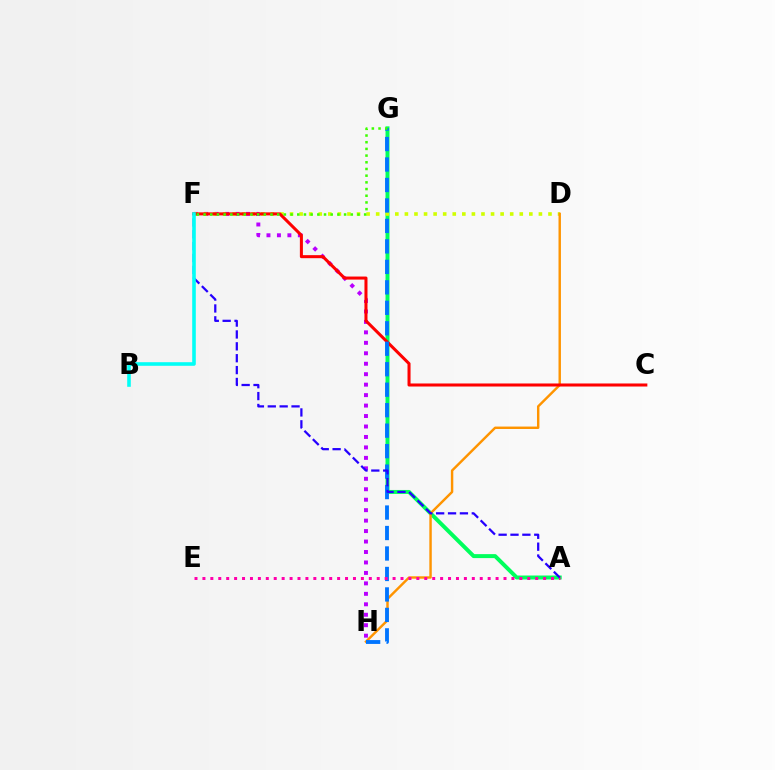{('F', 'H'): [{'color': '#b900ff', 'line_style': 'dotted', 'thickness': 2.84}], ('A', 'G'): [{'color': '#00ff5c', 'line_style': 'solid', 'thickness': 2.86}], ('D', 'F'): [{'color': '#d1ff00', 'line_style': 'dotted', 'thickness': 2.6}], ('D', 'H'): [{'color': '#ff9400', 'line_style': 'solid', 'thickness': 1.75}], ('C', 'F'): [{'color': '#ff0000', 'line_style': 'solid', 'thickness': 2.19}], ('G', 'H'): [{'color': '#0074ff', 'line_style': 'dashed', 'thickness': 2.78}], ('A', 'E'): [{'color': '#ff00ac', 'line_style': 'dotted', 'thickness': 2.15}], ('A', 'F'): [{'color': '#2500ff', 'line_style': 'dashed', 'thickness': 1.61}], ('F', 'G'): [{'color': '#3dff00', 'line_style': 'dotted', 'thickness': 1.82}], ('B', 'F'): [{'color': '#00fff6', 'line_style': 'solid', 'thickness': 2.59}]}